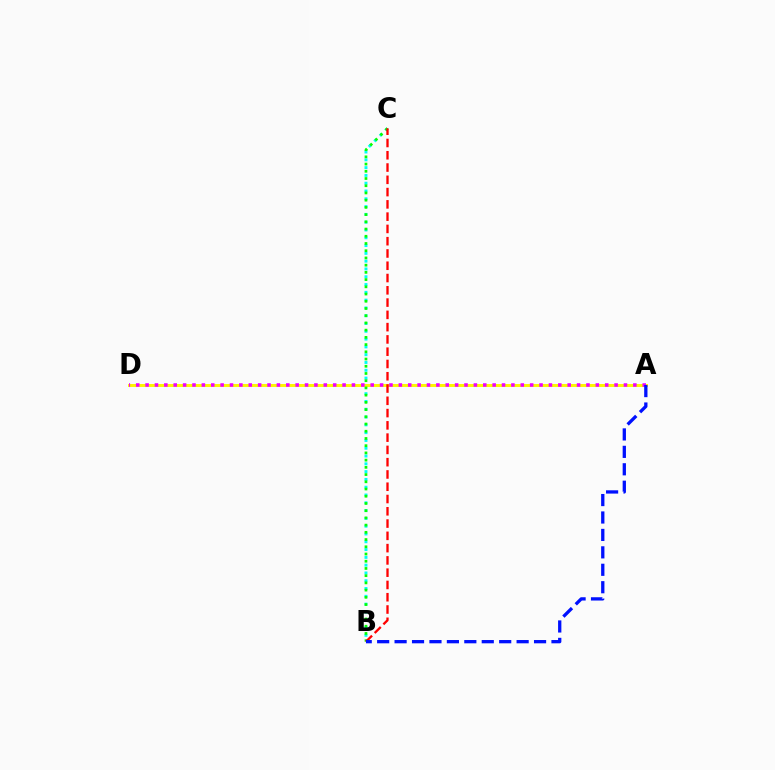{('B', 'C'): [{'color': '#00fff6', 'line_style': 'dotted', 'thickness': 2.12}, {'color': '#08ff00', 'line_style': 'dotted', 'thickness': 1.96}, {'color': '#ff0000', 'line_style': 'dashed', 'thickness': 1.67}], ('A', 'D'): [{'color': '#fcf500', 'line_style': 'solid', 'thickness': 2.12}, {'color': '#ee00ff', 'line_style': 'dotted', 'thickness': 2.55}], ('A', 'B'): [{'color': '#0010ff', 'line_style': 'dashed', 'thickness': 2.37}]}